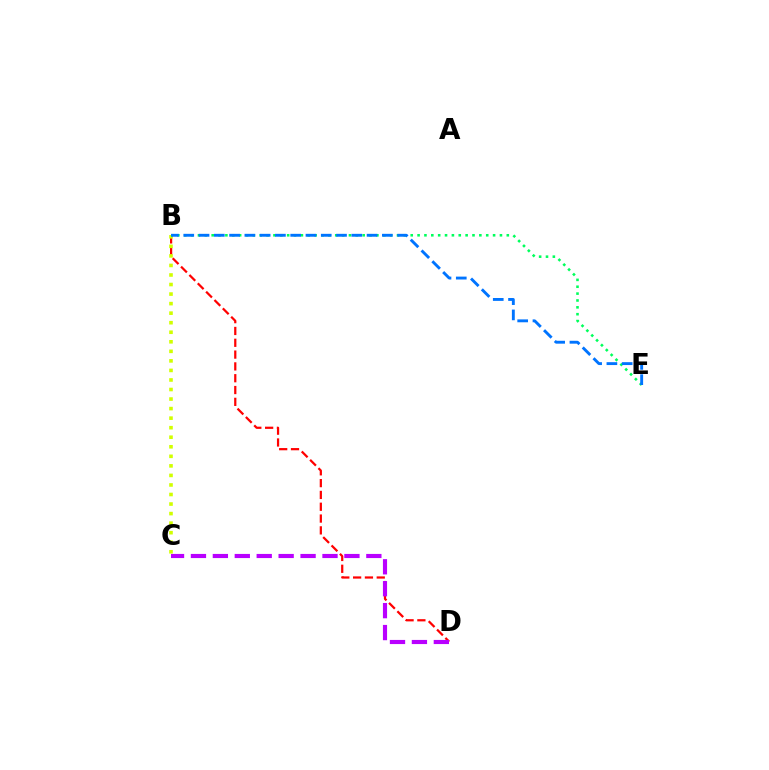{('B', 'D'): [{'color': '#ff0000', 'line_style': 'dashed', 'thickness': 1.6}], ('C', 'D'): [{'color': '#b900ff', 'line_style': 'dashed', 'thickness': 2.98}], ('B', 'C'): [{'color': '#d1ff00', 'line_style': 'dotted', 'thickness': 2.59}], ('B', 'E'): [{'color': '#00ff5c', 'line_style': 'dotted', 'thickness': 1.86}, {'color': '#0074ff', 'line_style': 'dashed', 'thickness': 2.08}]}